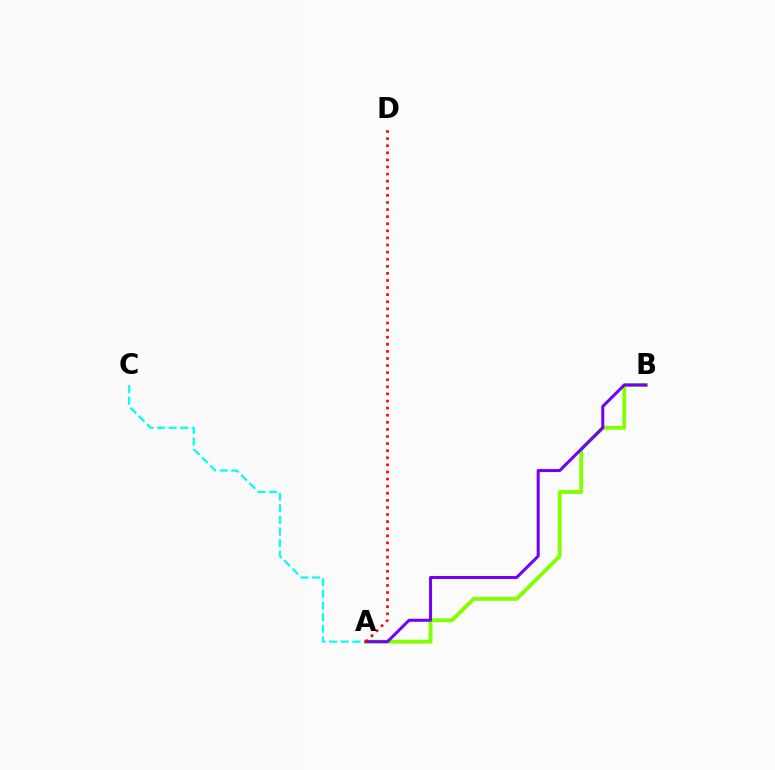{('A', 'C'): [{'color': '#00fff6', 'line_style': 'dashed', 'thickness': 1.58}], ('A', 'B'): [{'color': '#84ff00', 'line_style': 'solid', 'thickness': 2.8}, {'color': '#7200ff', 'line_style': 'solid', 'thickness': 2.17}], ('A', 'D'): [{'color': '#ff0000', 'line_style': 'dotted', 'thickness': 1.93}]}